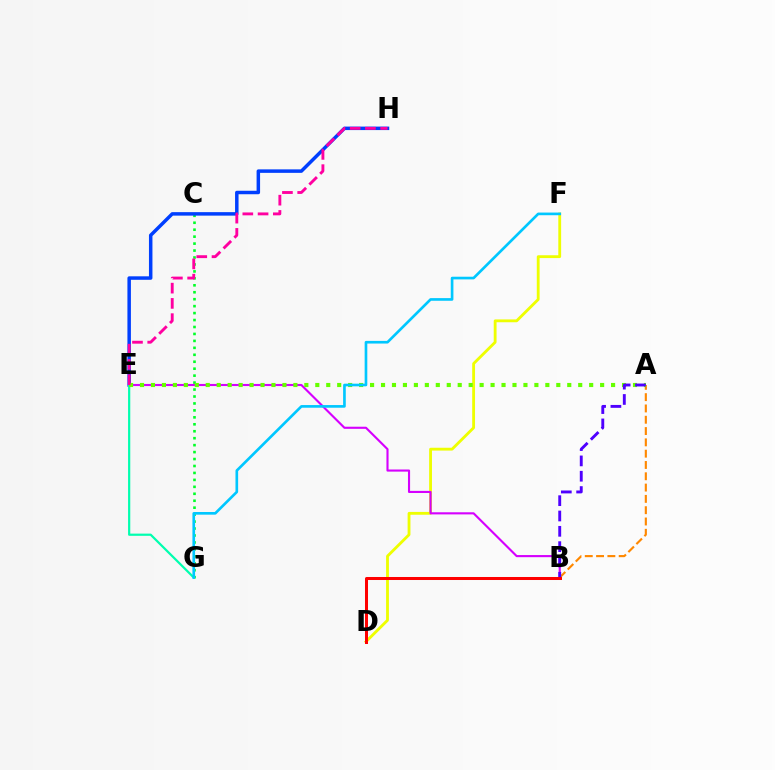{('C', 'G'): [{'color': '#00ff27', 'line_style': 'dotted', 'thickness': 1.89}], ('E', 'H'): [{'color': '#003fff', 'line_style': 'solid', 'thickness': 2.51}, {'color': '#ff00a0', 'line_style': 'dashed', 'thickness': 2.07}], ('A', 'B'): [{'color': '#ff8800', 'line_style': 'dashed', 'thickness': 1.54}, {'color': '#4f00ff', 'line_style': 'dashed', 'thickness': 2.08}], ('D', 'F'): [{'color': '#eeff00', 'line_style': 'solid', 'thickness': 2.04}], ('B', 'E'): [{'color': '#d600ff', 'line_style': 'solid', 'thickness': 1.53}], ('E', 'G'): [{'color': '#00ffaf', 'line_style': 'solid', 'thickness': 1.59}], ('A', 'E'): [{'color': '#66ff00', 'line_style': 'dotted', 'thickness': 2.98}], ('B', 'D'): [{'color': '#ff0000', 'line_style': 'solid', 'thickness': 2.17}], ('F', 'G'): [{'color': '#00c7ff', 'line_style': 'solid', 'thickness': 1.91}]}